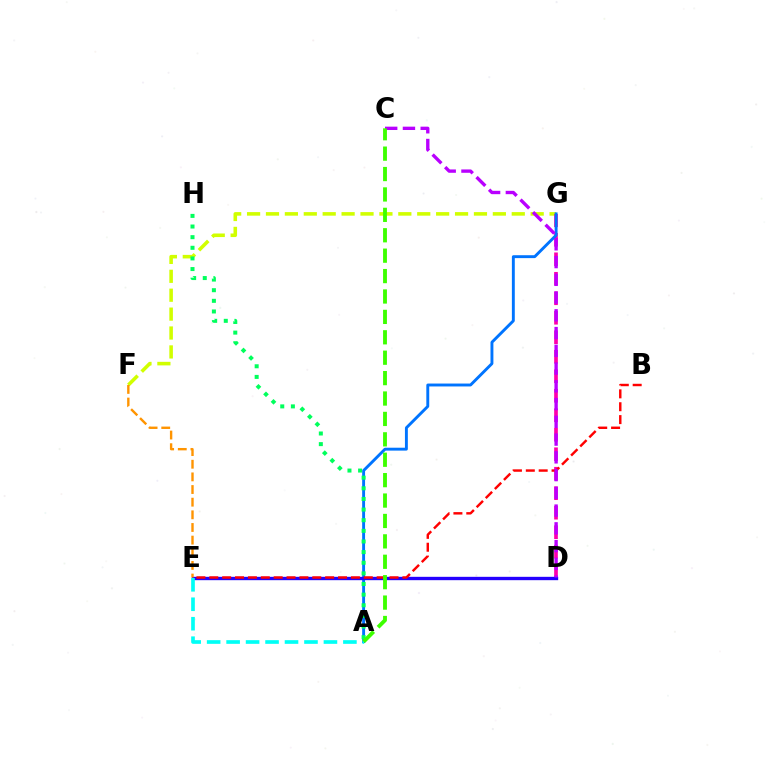{('F', 'G'): [{'color': '#d1ff00', 'line_style': 'dashed', 'thickness': 2.57}], ('D', 'G'): [{'color': '#ff00ac', 'line_style': 'dashed', 'thickness': 2.65}], ('A', 'G'): [{'color': '#0074ff', 'line_style': 'solid', 'thickness': 2.09}], ('D', 'E'): [{'color': '#2500ff', 'line_style': 'solid', 'thickness': 2.41}], ('B', 'E'): [{'color': '#ff0000', 'line_style': 'dashed', 'thickness': 1.75}], ('A', 'H'): [{'color': '#00ff5c', 'line_style': 'dotted', 'thickness': 2.89}], ('E', 'F'): [{'color': '#ff9400', 'line_style': 'dashed', 'thickness': 1.72}], ('A', 'E'): [{'color': '#00fff6', 'line_style': 'dashed', 'thickness': 2.64}], ('C', 'D'): [{'color': '#b900ff', 'line_style': 'dashed', 'thickness': 2.41}], ('A', 'C'): [{'color': '#3dff00', 'line_style': 'dashed', 'thickness': 2.77}]}